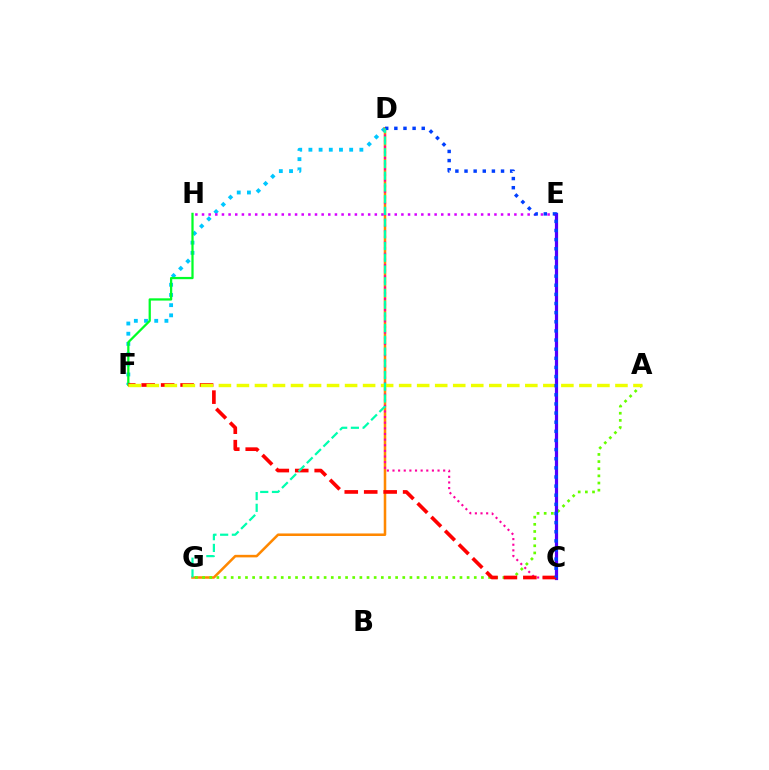{('D', 'F'): [{'color': '#00c7ff', 'line_style': 'dotted', 'thickness': 2.77}], ('F', 'H'): [{'color': '#00ff27', 'line_style': 'solid', 'thickness': 1.63}], ('D', 'G'): [{'color': '#ff8800', 'line_style': 'solid', 'thickness': 1.83}, {'color': '#00ffaf', 'line_style': 'dashed', 'thickness': 1.59}], ('A', 'G'): [{'color': '#66ff00', 'line_style': 'dotted', 'thickness': 1.94}], ('C', 'D'): [{'color': '#ff00a0', 'line_style': 'dotted', 'thickness': 1.53}, {'color': '#003fff', 'line_style': 'dotted', 'thickness': 2.48}], ('E', 'H'): [{'color': '#d600ff', 'line_style': 'dotted', 'thickness': 1.81}], ('C', 'E'): [{'color': '#4f00ff', 'line_style': 'solid', 'thickness': 2.31}], ('C', 'F'): [{'color': '#ff0000', 'line_style': 'dashed', 'thickness': 2.64}], ('A', 'F'): [{'color': '#eeff00', 'line_style': 'dashed', 'thickness': 2.45}]}